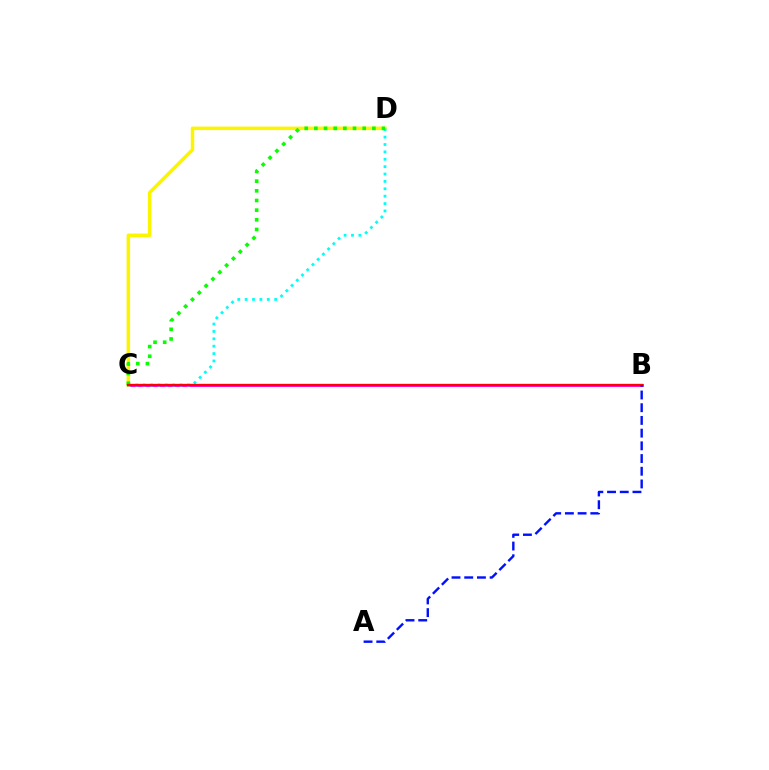{('B', 'C'): [{'color': '#ee00ff', 'line_style': 'solid', 'thickness': 2.05}, {'color': '#ff0000', 'line_style': 'solid', 'thickness': 1.68}], ('C', 'D'): [{'color': '#fcf500', 'line_style': 'solid', 'thickness': 2.52}, {'color': '#00fff6', 'line_style': 'dotted', 'thickness': 2.01}, {'color': '#08ff00', 'line_style': 'dotted', 'thickness': 2.63}], ('A', 'B'): [{'color': '#0010ff', 'line_style': 'dashed', 'thickness': 1.73}]}